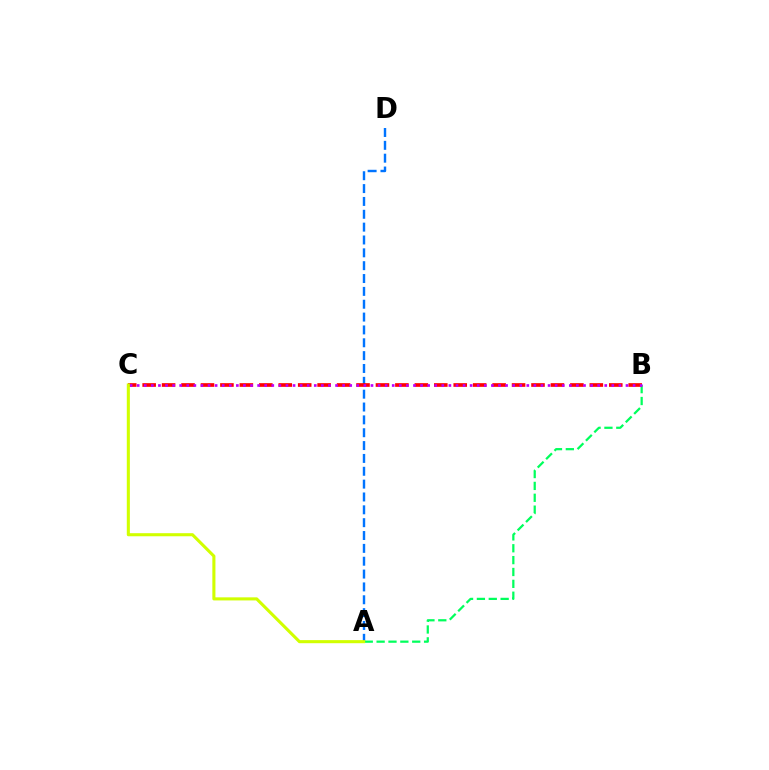{('A', 'D'): [{'color': '#0074ff', 'line_style': 'dashed', 'thickness': 1.75}], ('A', 'B'): [{'color': '#00ff5c', 'line_style': 'dashed', 'thickness': 1.61}], ('B', 'C'): [{'color': '#ff0000', 'line_style': 'dashed', 'thickness': 2.64}, {'color': '#b900ff', 'line_style': 'dotted', 'thickness': 1.92}], ('A', 'C'): [{'color': '#d1ff00', 'line_style': 'solid', 'thickness': 2.22}]}